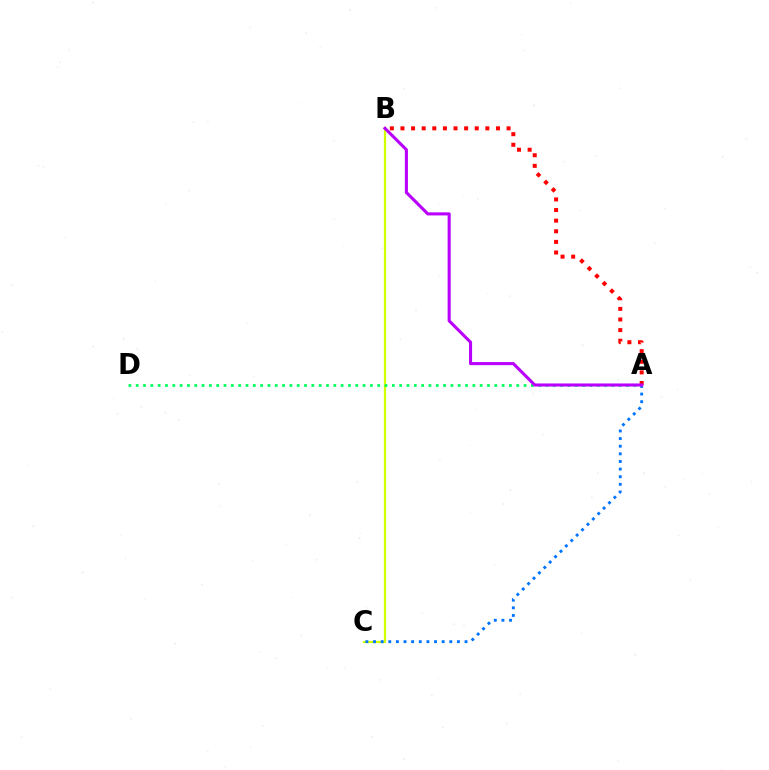{('B', 'C'): [{'color': '#d1ff00', 'line_style': 'solid', 'thickness': 1.65}], ('A', 'D'): [{'color': '#00ff5c', 'line_style': 'dotted', 'thickness': 1.99}], ('A', 'C'): [{'color': '#0074ff', 'line_style': 'dotted', 'thickness': 2.07}], ('A', 'B'): [{'color': '#ff0000', 'line_style': 'dotted', 'thickness': 2.88}, {'color': '#b900ff', 'line_style': 'solid', 'thickness': 2.21}]}